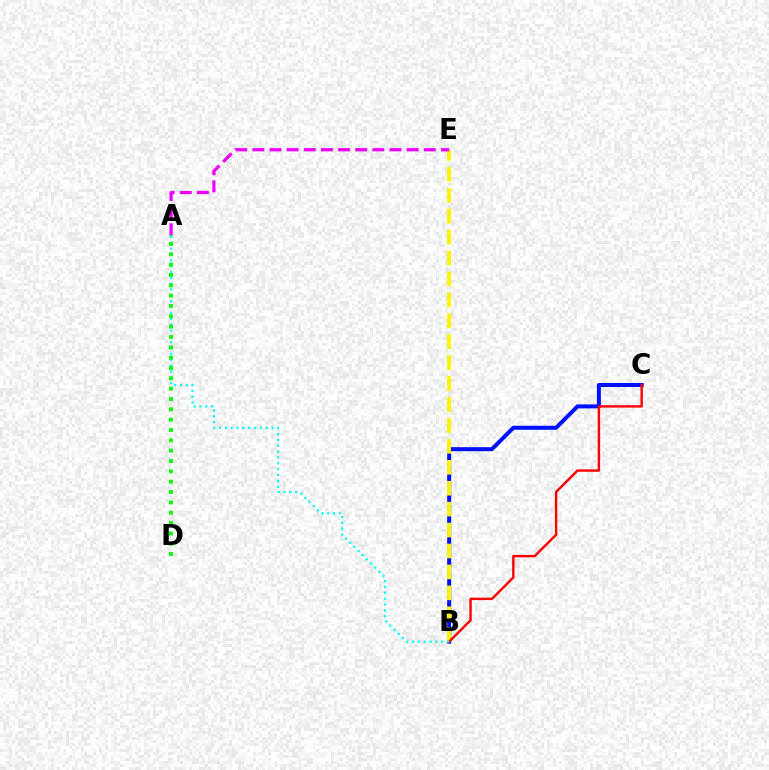{('B', 'C'): [{'color': '#0010ff', 'line_style': 'solid', 'thickness': 2.88}, {'color': '#ff0000', 'line_style': 'solid', 'thickness': 1.73}], ('B', 'E'): [{'color': '#fcf500', 'line_style': 'dashed', 'thickness': 2.84}], ('A', 'E'): [{'color': '#ee00ff', 'line_style': 'dashed', 'thickness': 2.33}], ('A', 'B'): [{'color': '#00fff6', 'line_style': 'dotted', 'thickness': 1.59}], ('A', 'D'): [{'color': '#08ff00', 'line_style': 'dotted', 'thickness': 2.81}]}